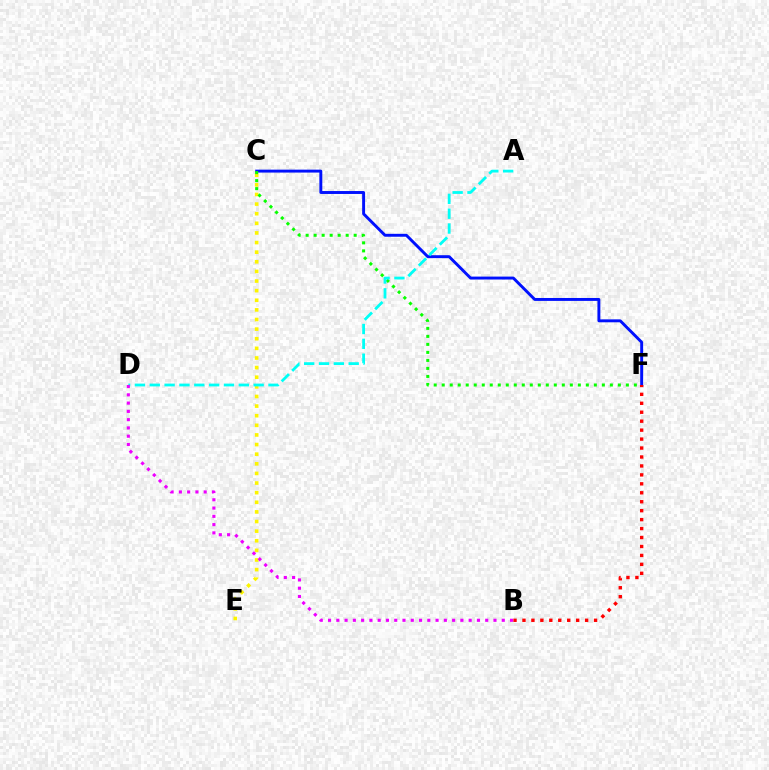{('C', 'F'): [{'color': '#0010ff', 'line_style': 'solid', 'thickness': 2.1}, {'color': '#08ff00', 'line_style': 'dotted', 'thickness': 2.18}], ('C', 'E'): [{'color': '#fcf500', 'line_style': 'dotted', 'thickness': 2.61}], ('A', 'D'): [{'color': '#00fff6', 'line_style': 'dashed', 'thickness': 2.02}], ('B', 'F'): [{'color': '#ff0000', 'line_style': 'dotted', 'thickness': 2.43}], ('B', 'D'): [{'color': '#ee00ff', 'line_style': 'dotted', 'thickness': 2.25}]}